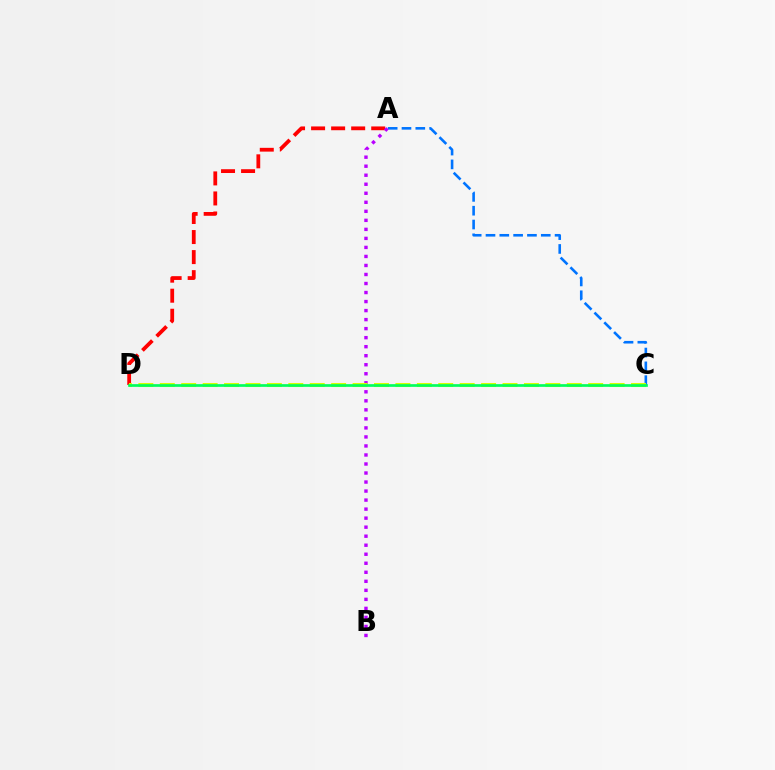{('A', 'C'): [{'color': '#0074ff', 'line_style': 'dashed', 'thickness': 1.88}], ('A', 'D'): [{'color': '#ff0000', 'line_style': 'dashed', 'thickness': 2.72}], ('A', 'B'): [{'color': '#b900ff', 'line_style': 'dotted', 'thickness': 2.45}], ('C', 'D'): [{'color': '#d1ff00', 'line_style': 'dashed', 'thickness': 2.91}, {'color': '#00ff5c', 'line_style': 'solid', 'thickness': 1.93}]}